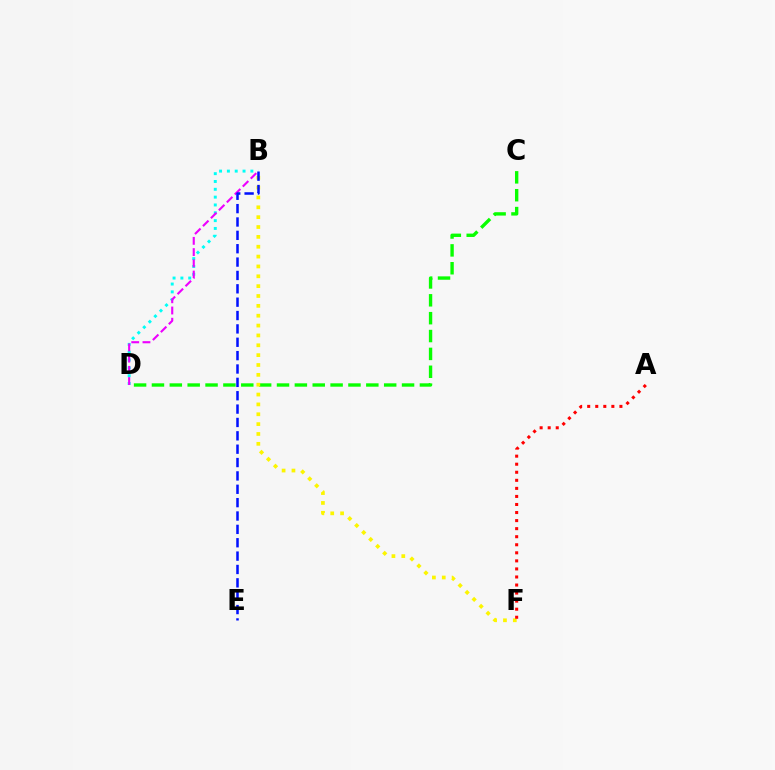{('B', 'D'): [{'color': '#00fff6', 'line_style': 'dotted', 'thickness': 2.13}, {'color': '#ee00ff', 'line_style': 'dashed', 'thickness': 1.53}], ('C', 'D'): [{'color': '#08ff00', 'line_style': 'dashed', 'thickness': 2.43}], ('B', 'F'): [{'color': '#fcf500', 'line_style': 'dotted', 'thickness': 2.68}], ('B', 'E'): [{'color': '#0010ff', 'line_style': 'dashed', 'thickness': 1.82}], ('A', 'F'): [{'color': '#ff0000', 'line_style': 'dotted', 'thickness': 2.19}]}